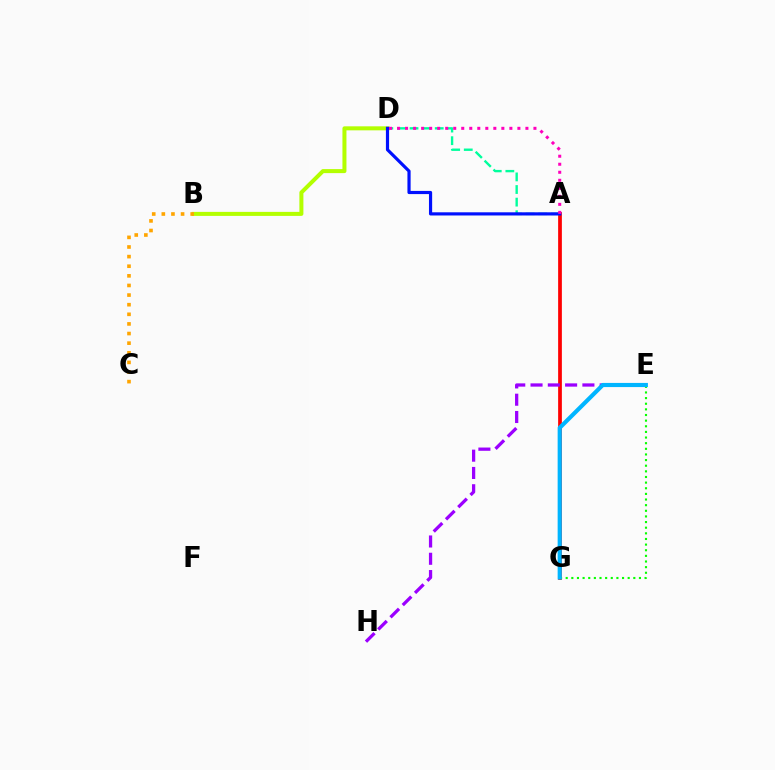{('A', 'G'): [{'color': '#ff0000', 'line_style': 'solid', 'thickness': 2.69}], ('A', 'D'): [{'color': '#00ff9d', 'line_style': 'dashed', 'thickness': 1.71}, {'color': '#0010ff', 'line_style': 'solid', 'thickness': 2.29}, {'color': '#ff00bd', 'line_style': 'dotted', 'thickness': 2.18}], ('B', 'D'): [{'color': '#b3ff00', 'line_style': 'solid', 'thickness': 2.89}], ('E', 'G'): [{'color': '#08ff00', 'line_style': 'dotted', 'thickness': 1.53}, {'color': '#00b5ff', 'line_style': 'solid', 'thickness': 2.99}], ('B', 'C'): [{'color': '#ffa500', 'line_style': 'dotted', 'thickness': 2.61}], ('E', 'H'): [{'color': '#9b00ff', 'line_style': 'dashed', 'thickness': 2.35}]}